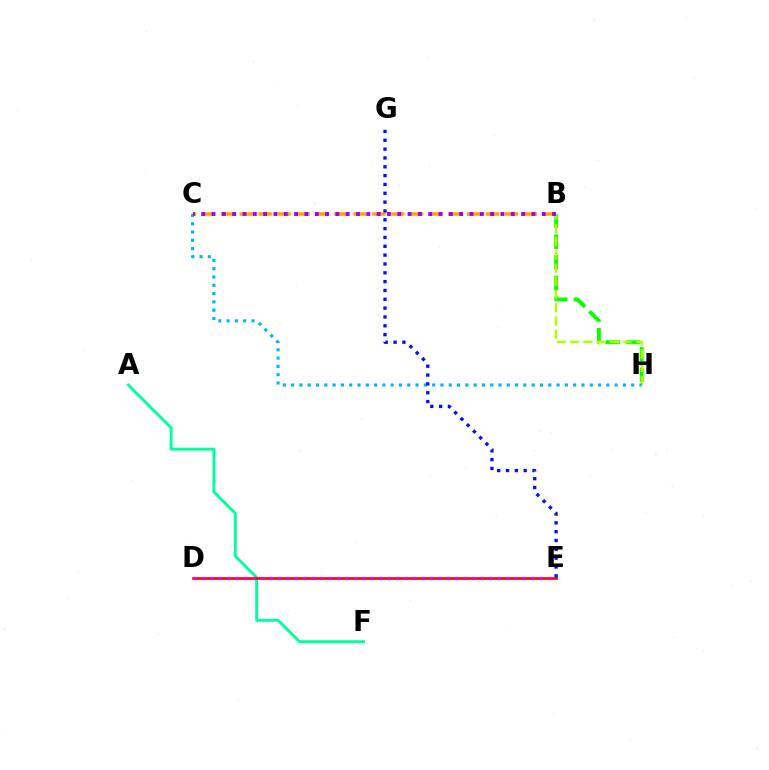{('B', 'H'): [{'color': '#08ff00', 'line_style': 'dashed', 'thickness': 2.8}, {'color': '#b3ff00', 'line_style': 'dashed', 'thickness': 1.8}], ('A', 'F'): [{'color': '#00ff9d', 'line_style': 'solid', 'thickness': 2.1}], ('D', 'E'): [{'color': '#ff0000', 'line_style': 'solid', 'thickness': 1.9}, {'color': '#ff00bd', 'line_style': 'dotted', 'thickness': 2.29}], ('C', 'H'): [{'color': '#00b5ff', 'line_style': 'dotted', 'thickness': 2.25}], ('B', 'C'): [{'color': '#ffa500', 'line_style': 'dashed', 'thickness': 2.57}, {'color': '#9b00ff', 'line_style': 'dotted', 'thickness': 2.8}], ('E', 'G'): [{'color': '#0010ff', 'line_style': 'dotted', 'thickness': 2.4}]}